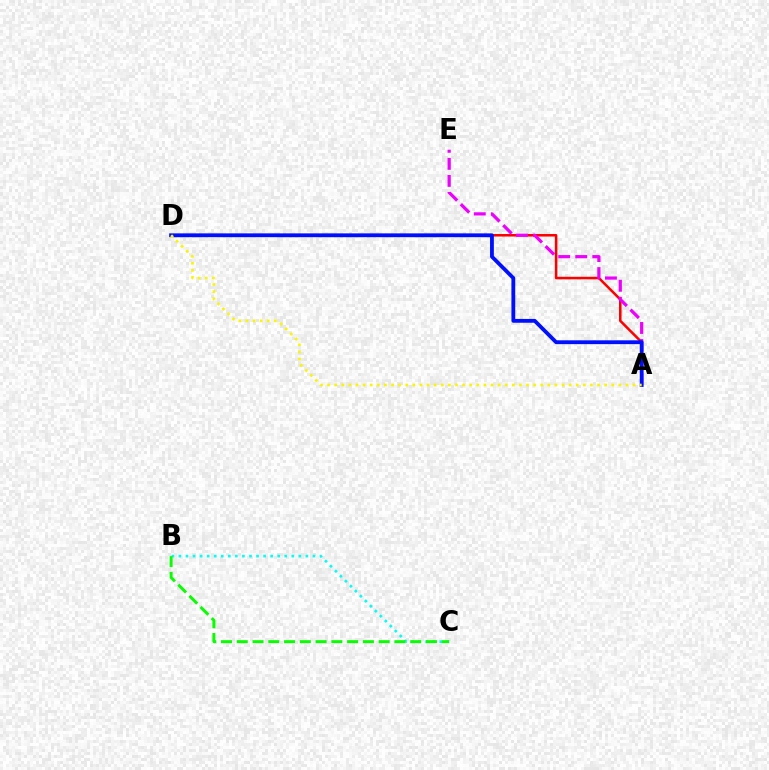{('B', 'C'): [{'color': '#00fff6', 'line_style': 'dotted', 'thickness': 1.92}, {'color': '#08ff00', 'line_style': 'dashed', 'thickness': 2.14}], ('A', 'D'): [{'color': '#ff0000', 'line_style': 'solid', 'thickness': 1.83}, {'color': '#0010ff', 'line_style': 'solid', 'thickness': 2.75}, {'color': '#fcf500', 'line_style': 'dotted', 'thickness': 1.93}], ('A', 'E'): [{'color': '#ee00ff', 'line_style': 'dashed', 'thickness': 2.31}]}